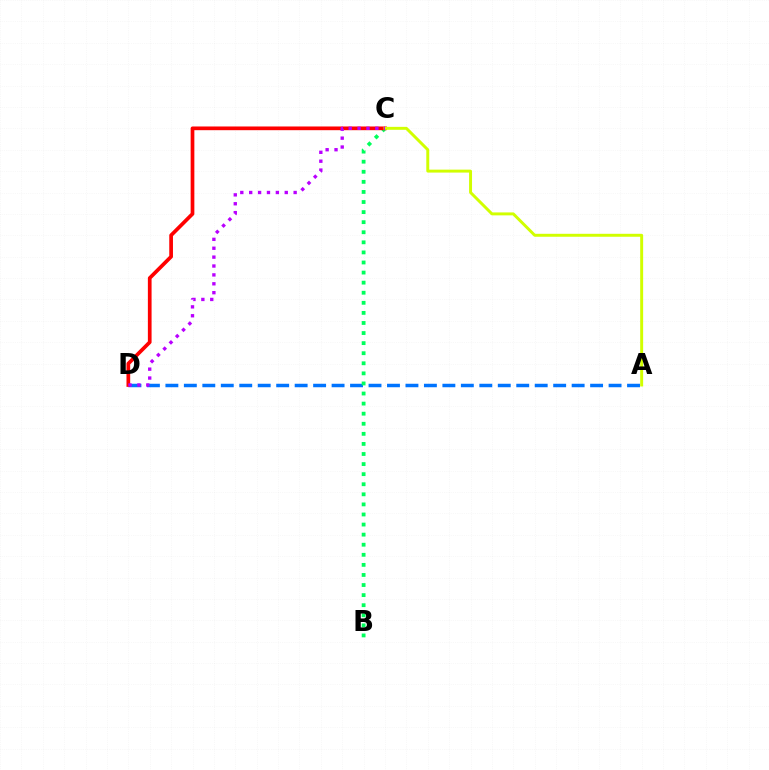{('A', 'D'): [{'color': '#0074ff', 'line_style': 'dashed', 'thickness': 2.51}], ('B', 'C'): [{'color': '#00ff5c', 'line_style': 'dotted', 'thickness': 2.74}], ('C', 'D'): [{'color': '#ff0000', 'line_style': 'solid', 'thickness': 2.67}, {'color': '#b900ff', 'line_style': 'dotted', 'thickness': 2.42}], ('A', 'C'): [{'color': '#d1ff00', 'line_style': 'solid', 'thickness': 2.13}]}